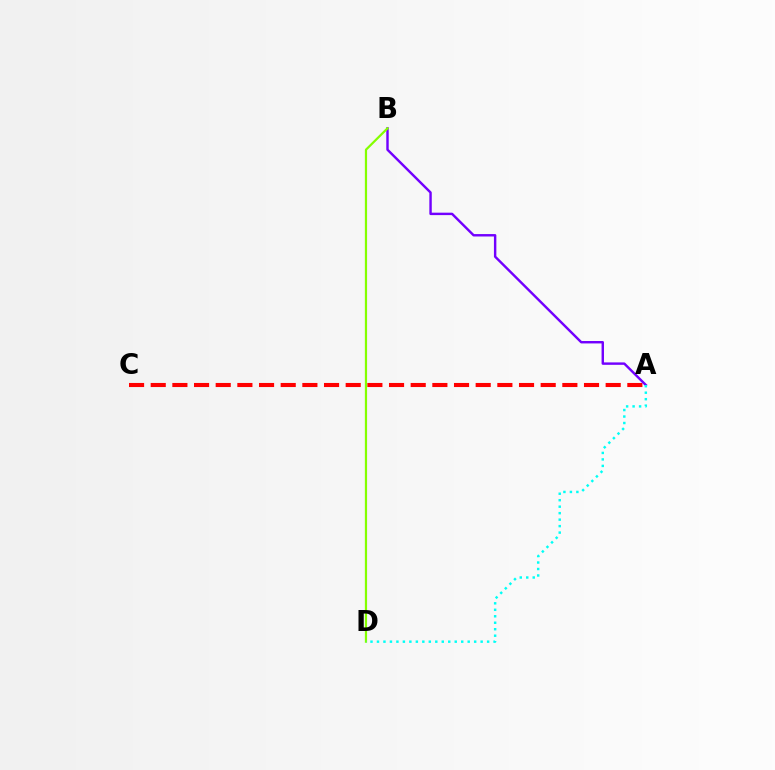{('A', 'C'): [{'color': '#ff0000', 'line_style': 'dashed', 'thickness': 2.94}], ('A', 'B'): [{'color': '#7200ff', 'line_style': 'solid', 'thickness': 1.74}], ('B', 'D'): [{'color': '#84ff00', 'line_style': 'solid', 'thickness': 1.59}], ('A', 'D'): [{'color': '#00fff6', 'line_style': 'dotted', 'thickness': 1.76}]}